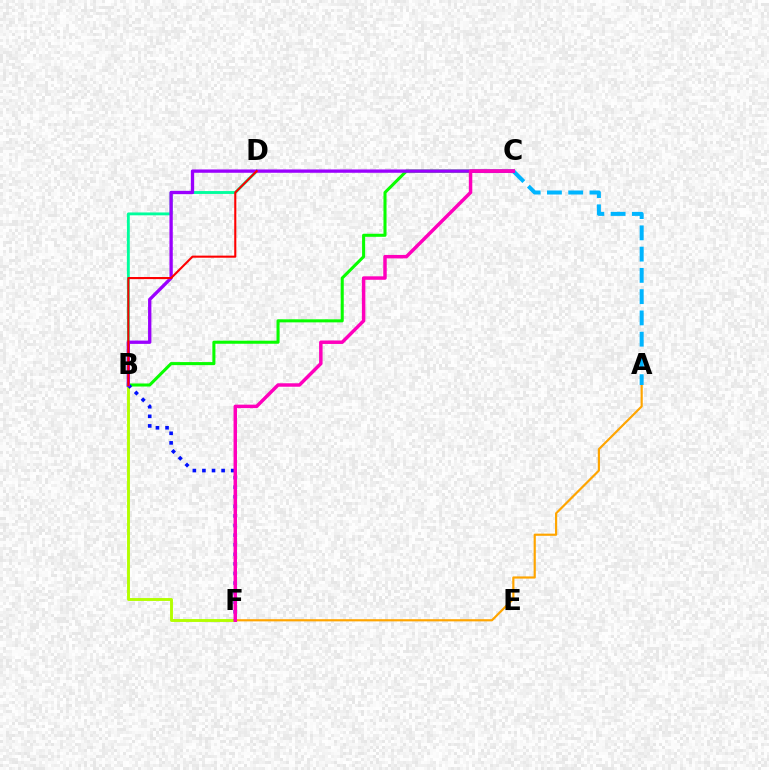{('B', 'D'): [{'color': '#00ff9d', 'line_style': 'solid', 'thickness': 2.06}, {'color': '#ff0000', 'line_style': 'solid', 'thickness': 1.51}], ('A', 'F'): [{'color': '#ffa500', 'line_style': 'solid', 'thickness': 1.57}], ('B', 'F'): [{'color': '#b3ff00', 'line_style': 'solid', 'thickness': 2.09}, {'color': '#0010ff', 'line_style': 'dotted', 'thickness': 2.61}], ('B', 'C'): [{'color': '#08ff00', 'line_style': 'solid', 'thickness': 2.2}, {'color': '#9b00ff', 'line_style': 'solid', 'thickness': 2.39}], ('A', 'C'): [{'color': '#00b5ff', 'line_style': 'dashed', 'thickness': 2.89}], ('C', 'F'): [{'color': '#ff00bd', 'line_style': 'solid', 'thickness': 2.49}]}